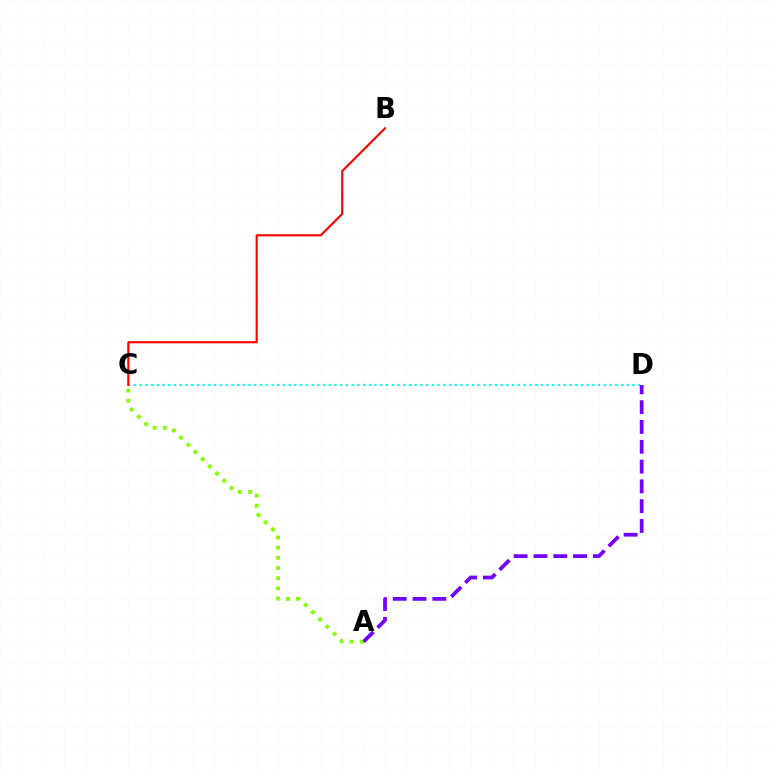{('A', 'C'): [{'color': '#84ff00', 'line_style': 'dotted', 'thickness': 2.76}], ('C', 'D'): [{'color': '#00fff6', 'line_style': 'dotted', 'thickness': 1.56}], ('A', 'D'): [{'color': '#7200ff', 'line_style': 'dashed', 'thickness': 2.69}], ('B', 'C'): [{'color': '#ff0000', 'line_style': 'solid', 'thickness': 1.54}]}